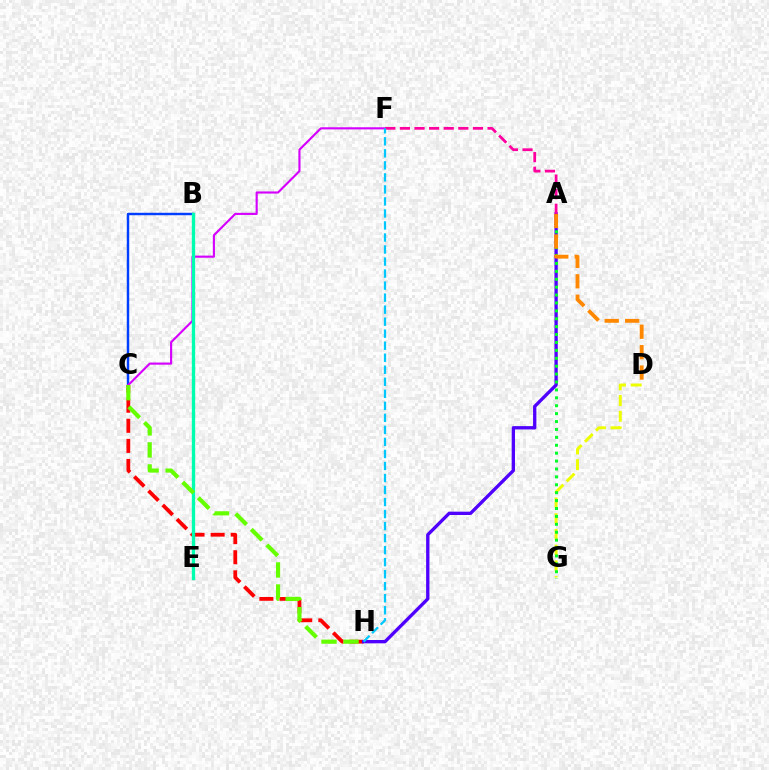{('C', 'H'): [{'color': '#ff0000', 'line_style': 'dashed', 'thickness': 2.73}, {'color': '#66ff00', 'line_style': 'dashed', 'thickness': 2.99}], ('D', 'G'): [{'color': '#eeff00', 'line_style': 'dashed', 'thickness': 2.14}], ('B', 'C'): [{'color': '#003fff', 'line_style': 'solid', 'thickness': 1.76}], ('A', 'H'): [{'color': '#4f00ff', 'line_style': 'solid', 'thickness': 2.39}], ('A', 'G'): [{'color': '#00ff27', 'line_style': 'dotted', 'thickness': 2.15}], ('C', 'F'): [{'color': '#d600ff', 'line_style': 'solid', 'thickness': 1.54}], ('B', 'E'): [{'color': '#00ffaf', 'line_style': 'solid', 'thickness': 2.4}], ('A', 'D'): [{'color': '#ff8800', 'line_style': 'dashed', 'thickness': 2.77}], ('A', 'F'): [{'color': '#ff00a0', 'line_style': 'dashed', 'thickness': 1.98}], ('F', 'H'): [{'color': '#00c7ff', 'line_style': 'dashed', 'thickness': 1.63}]}